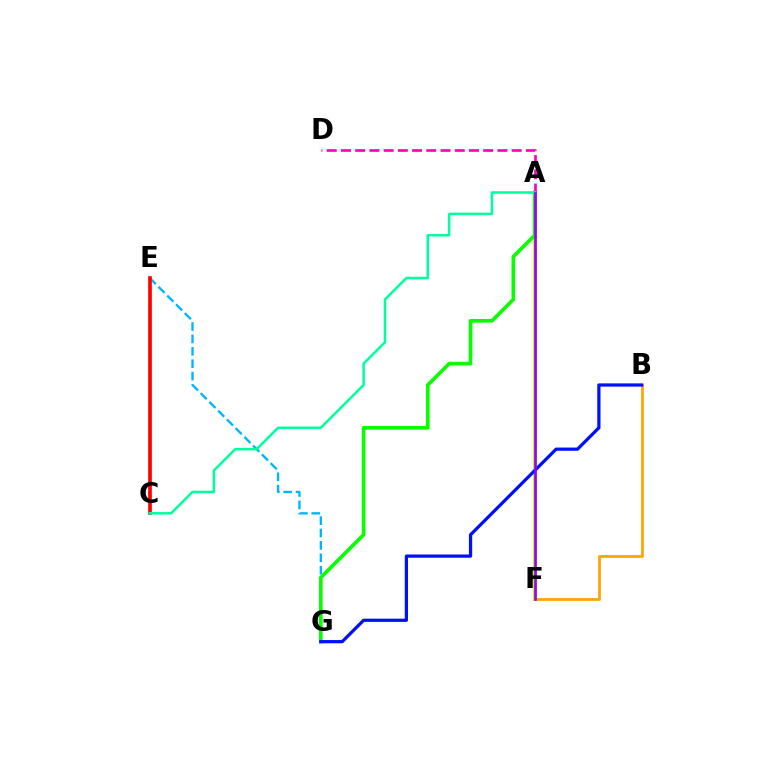{('A', 'F'): [{'color': '#b3ff00', 'line_style': 'solid', 'thickness': 2.74}, {'color': '#9b00ff', 'line_style': 'solid', 'thickness': 1.93}], ('E', 'G'): [{'color': '#00b5ff', 'line_style': 'dashed', 'thickness': 1.68}], ('A', 'G'): [{'color': '#08ff00', 'line_style': 'solid', 'thickness': 2.63}], ('A', 'D'): [{'color': '#ff00bd', 'line_style': 'dashed', 'thickness': 1.93}], ('C', 'E'): [{'color': '#ff0000', 'line_style': 'solid', 'thickness': 2.64}], ('A', 'C'): [{'color': '#00ff9d', 'line_style': 'solid', 'thickness': 1.81}], ('B', 'F'): [{'color': '#ffa500', 'line_style': 'solid', 'thickness': 1.99}], ('B', 'G'): [{'color': '#0010ff', 'line_style': 'solid', 'thickness': 2.33}]}